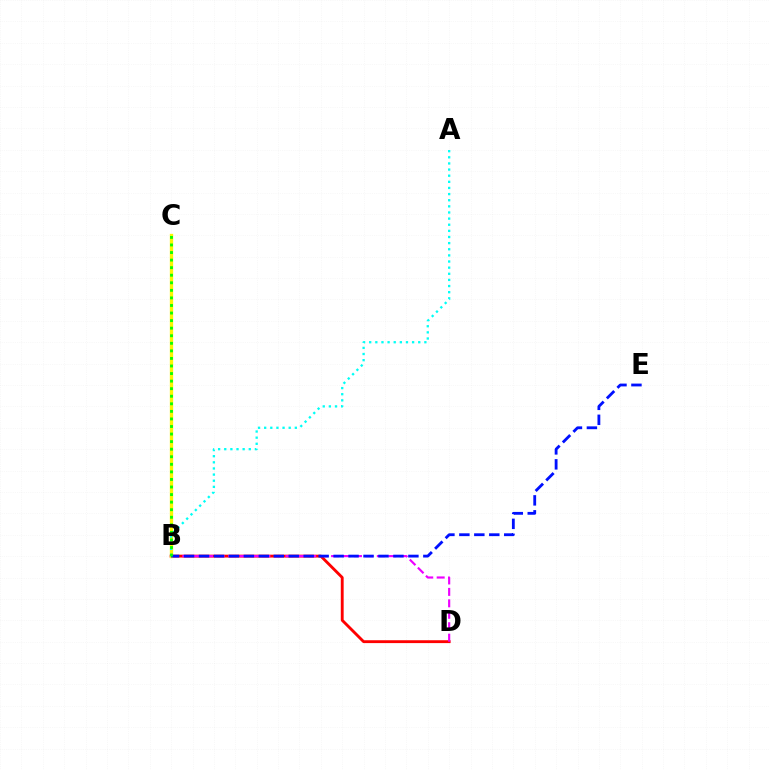{('B', 'D'): [{'color': '#ff0000', 'line_style': 'solid', 'thickness': 2.06}, {'color': '#ee00ff', 'line_style': 'dashed', 'thickness': 1.55}], ('B', 'C'): [{'color': '#fcf500', 'line_style': 'solid', 'thickness': 2.39}, {'color': '#08ff00', 'line_style': 'dotted', 'thickness': 2.05}], ('A', 'B'): [{'color': '#00fff6', 'line_style': 'dotted', 'thickness': 1.67}], ('B', 'E'): [{'color': '#0010ff', 'line_style': 'dashed', 'thickness': 2.03}]}